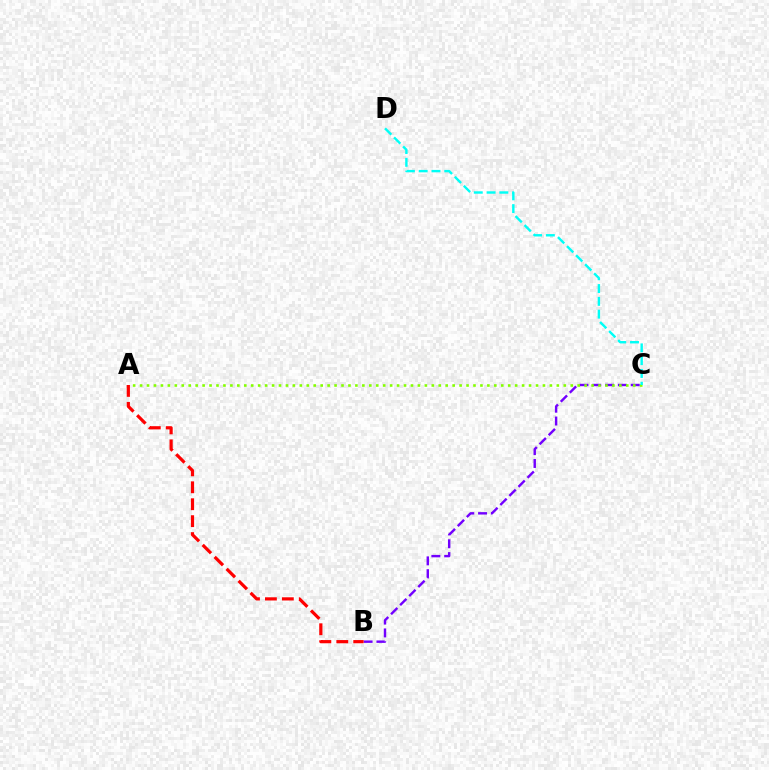{('B', 'C'): [{'color': '#7200ff', 'line_style': 'dashed', 'thickness': 1.74}], ('A', 'B'): [{'color': '#ff0000', 'line_style': 'dashed', 'thickness': 2.3}], ('A', 'C'): [{'color': '#84ff00', 'line_style': 'dotted', 'thickness': 1.89}], ('C', 'D'): [{'color': '#00fff6', 'line_style': 'dashed', 'thickness': 1.74}]}